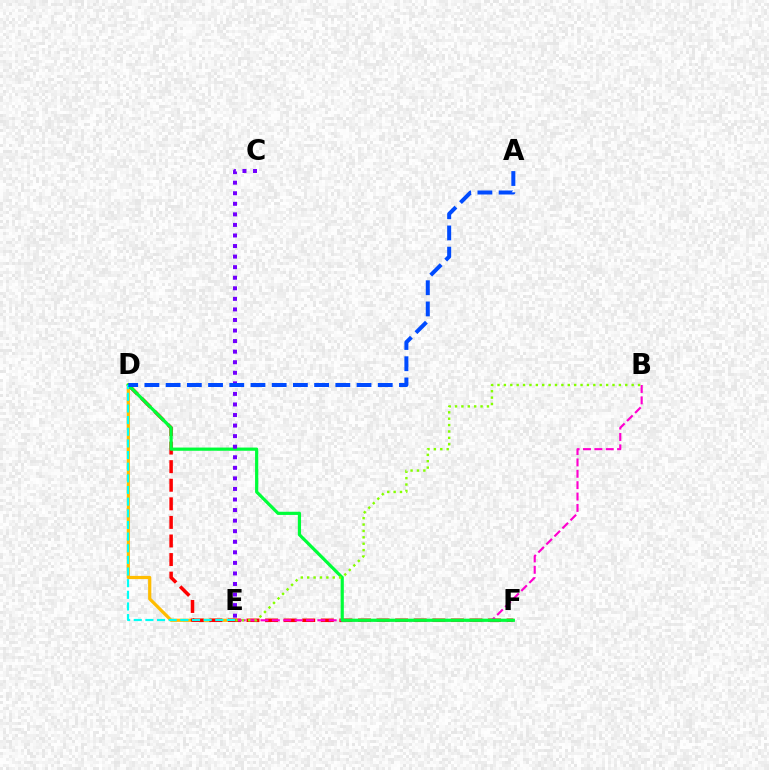{('D', 'E'): [{'color': '#ffbd00', 'line_style': 'solid', 'thickness': 2.31}, {'color': '#00fff6', 'line_style': 'dashed', 'thickness': 1.58}], ('D', 'F'): [{'color': '#ff0000', 'line_style': 'dashed', 'thickness': 2.52}, {'color': '#00ff39', 'line_style': 'solid', 'thickness': 2.31}], ('B', 'E'): [{'color': '#ff00cf', 'line_style': 'dashed', 'thickness': 1.54}, {'color': '#84ff00', 'line_style': 'dotted', 'thickness': 1.74}], ('C', 'E'): [{'color': '#7200ff', 'line_style': 'dotted', 'thickness': 2.87}], ('A', 'D'): [{'color': '#004bff', 'line_style': 'dashed', 'thickness': 2.88}]}